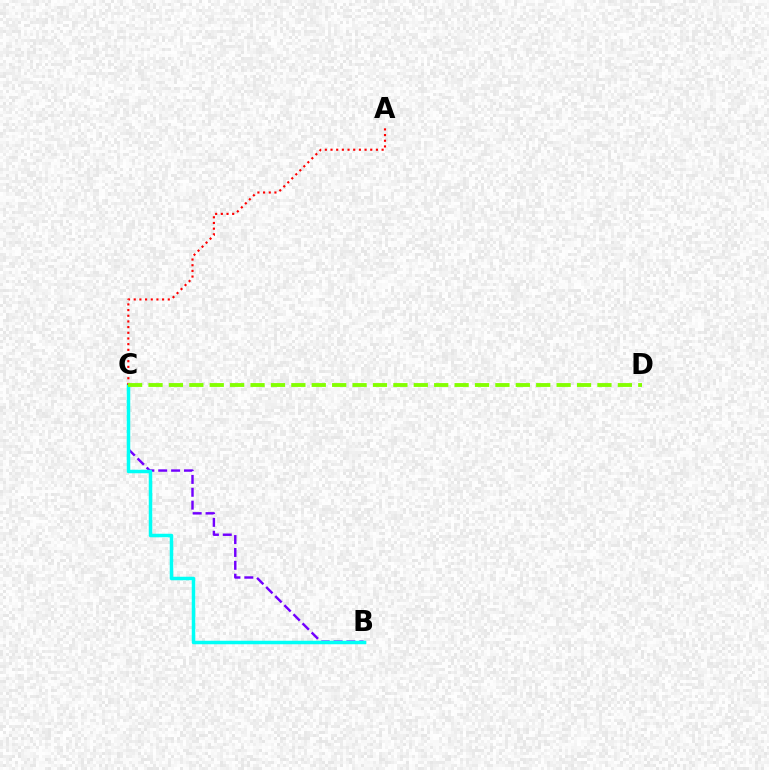{('B', 'C'): [{'color': '#7200ff', 'line_style': 'dashed', 'thickness': 1.75}, {'color': '#00fff6', 'line_style': 'solid', 'thickness': 2.52}], ('A', 'C'): [{'color': '#ff0000', 'line_style': 'dotted', 'thickness': 1.54}], ('C', 'D'): [{'color': '#84ff00', 'line_style': 'dashed', 'thickness': 2.77}]}